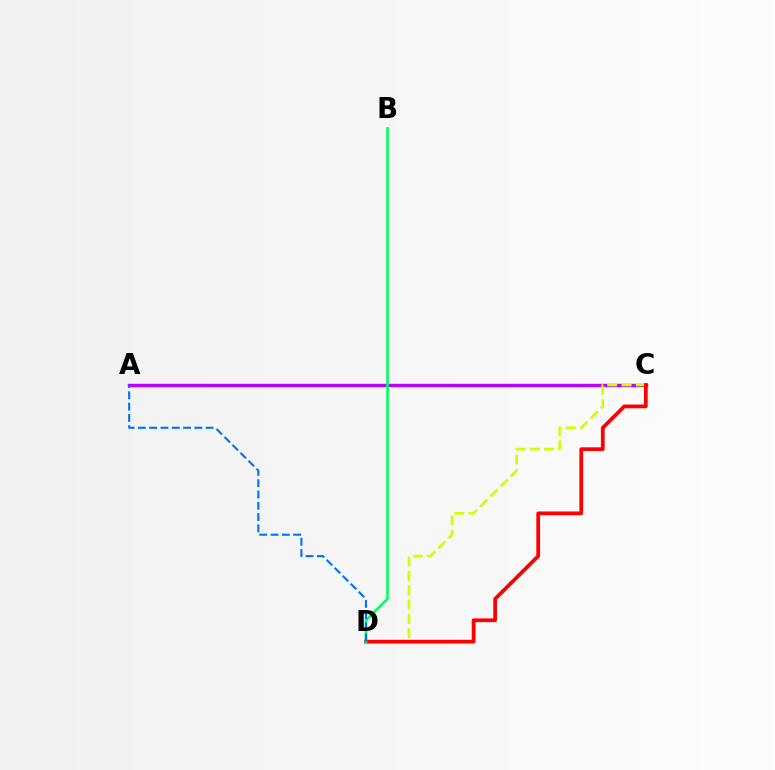{('A', 'C'): [{'color': '#b900ff', 'line_style': 'solid', 'thickness': 2.47}], ('C', 'D'): [{'color': '#d1ff00', 'line_style': 'dashed', 'thickness': 1.95}, {'color': '#ff0000', 'line_style': 'solid', 'thickness': 2.7}], ('B', 'D'): [{'color': '#00ff5c', 'line_style': 'solid', 'thickness': 1.86}], ('A', 'D'): [{'color': '#0074ff', 'line_style': 'dashed', 'thickness': 1.53}]}